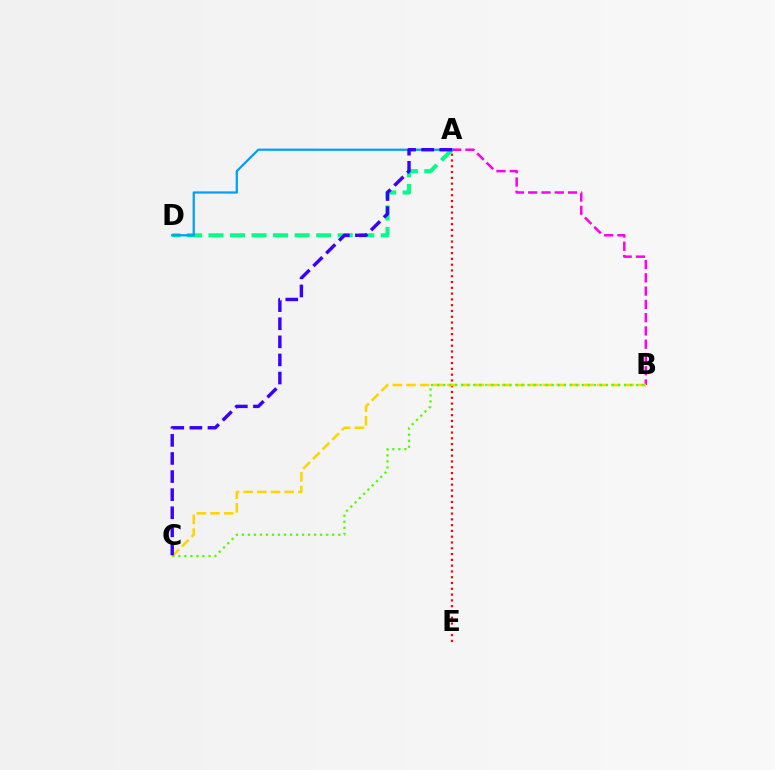{('A', 'E'): [{'color': '#ff0000', 'line_style': 'dotted', 'thickness': 1.57}], ('A', 'D'): [{'color': '#00ff86', 'line_style': 'dashed', 'thickness': 2.93}, {'color': '#009eff', 'line_style': 'solid', 'thickness': 1.62}], ('A', 'B'): [{'color': '#ff00ed', 'line_style': 'dashed', 'thickness': 1.8}], ('B', 'C'): [{'color': '#ffd500', 'line_style': 'dashed', 'thickness': 1.85}, {'color': '#4fff00', 'line_style': 'dotted', 'thickness': 1.64}], ('A', 'C'): [{'color': '#3700ff', 'line_style': 'dashed', 'thickness': 2.46}]}